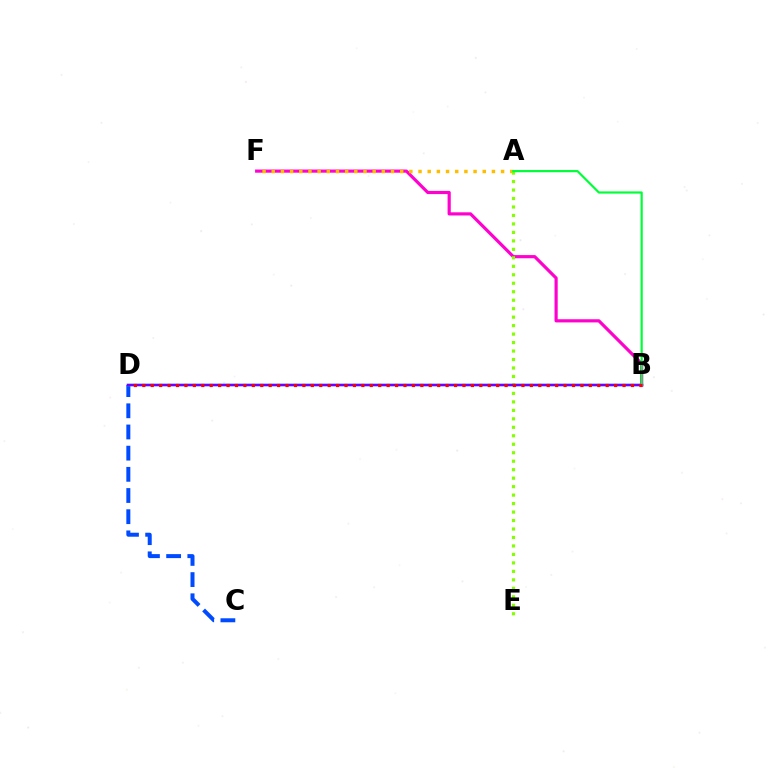{('B', 'F'): [{'color': '#ff00cf', 'line_style': 'solid', 'thickness': 2.28}], ('A', 'F'): [{'color': '#ffbd00', 'line_style': 'dotted', 'thickness': 2.49}], ('C', 'D'): [{'color': '#004bff', 'line_style': 'dashed', 'thickness': 2.88}], ('B', 'D'): [{'color': '#00fff6', 'line_style': 'solid', 'thickness': 1.75}, {'color': '#7200ff', 'line_style': 'solid', 'thickness': 1.78}, {'color': '#ff0000', 'line_style': 'dotted', 'thickness': 2.29}], ('A', 'E'): [{'color': '#84ff00', 'line_style': 'dotted', 'thickness': 2.3}], ('A', 'B'): [{'color': '#00ff39', 'line_style': 'solid', 'thickness': 1.58}]}